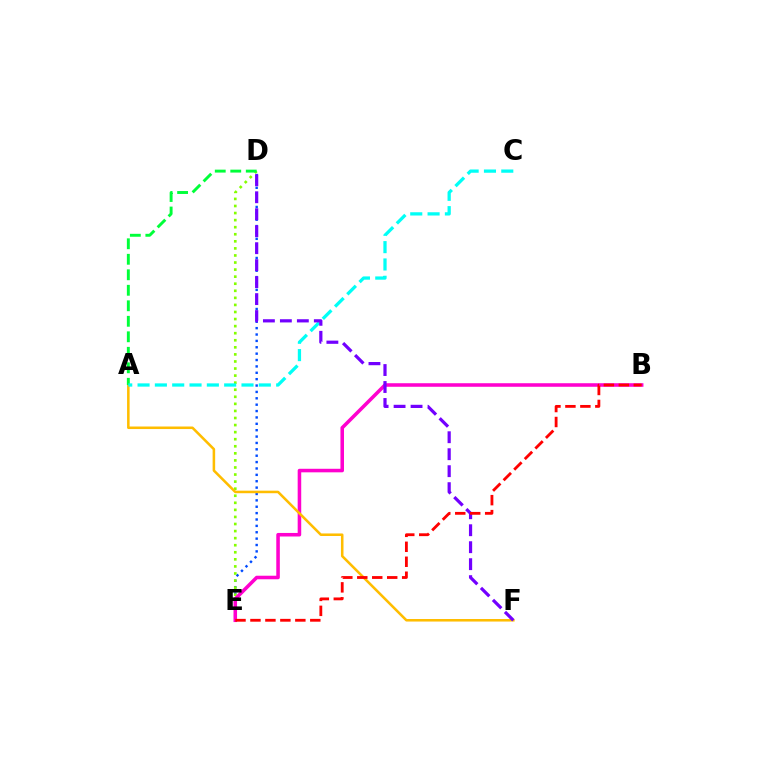{('D', 'E'): [{'color': '#004bff', 'line_style': 'dotted', 'thickness': 1.73}, {'color': '#84ff00', 'line_style': 'dotted', 'thickness': 1.92}], ('B', 'E'): [{'color': '#ff00cf', 'line_style': 'solid', 'thickness': 2.55}, {'color': '#ff0000', 'line_style': 'dashed', 'thickness': 2.03}], ('A', 'F'): [{'color': '#ffbd00', 'line_style': 'solid', 'thickness': 1.83}], ('A', 'D'): [{'color': '#00ff39', 'line_style': 'dashed', 'thickness': 2.11}], ('A', 'C'): [{'color': '#00fff6', 'line_style': 'dashed', 'thickness': 2.35}], ('D', 'F'): [{'color': '#7200ff', 'line_style': 'dashed', 'thickness': 2.31}]}